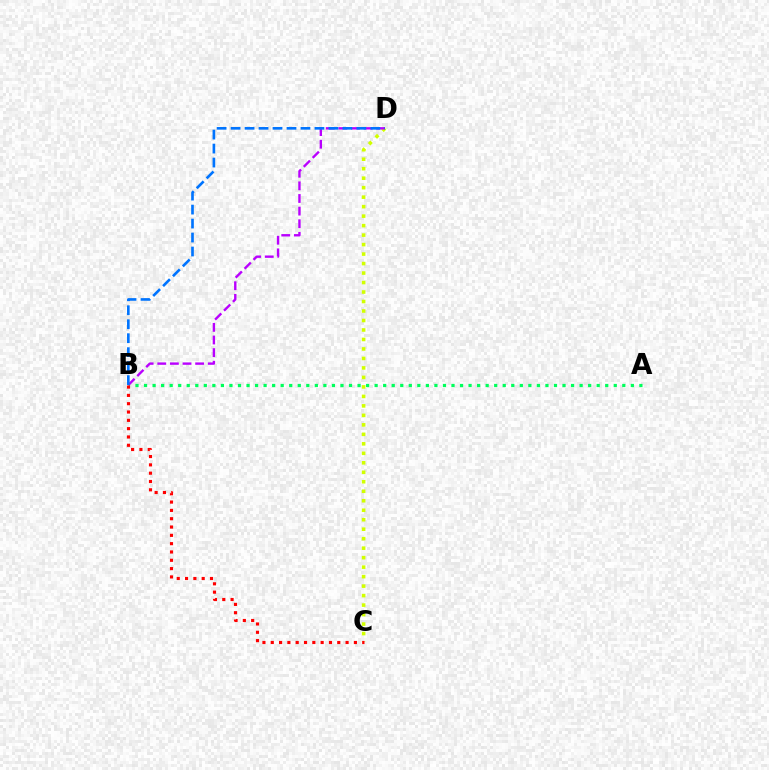{('A', 'B'): [{'color': '#00ff5c', 'line_style': 'dotted', 'thickness': 2.32}], ('C', 'D'): [{'color': '#d1ff00', 'line_style': 'dotted', 'thickness': 2.58}], ('B', 'D'): [{'color': '#b900ff', 'line_style': 'dashed', 'thickness': 1.72}, {'color': '#0074ff', 'line_style': 'dashed', 'thickness': 1.9}], ('B', 'C'): [{'color': '#ff0000', 'line_style': 'dotted', 'thickness': 2.26}]}